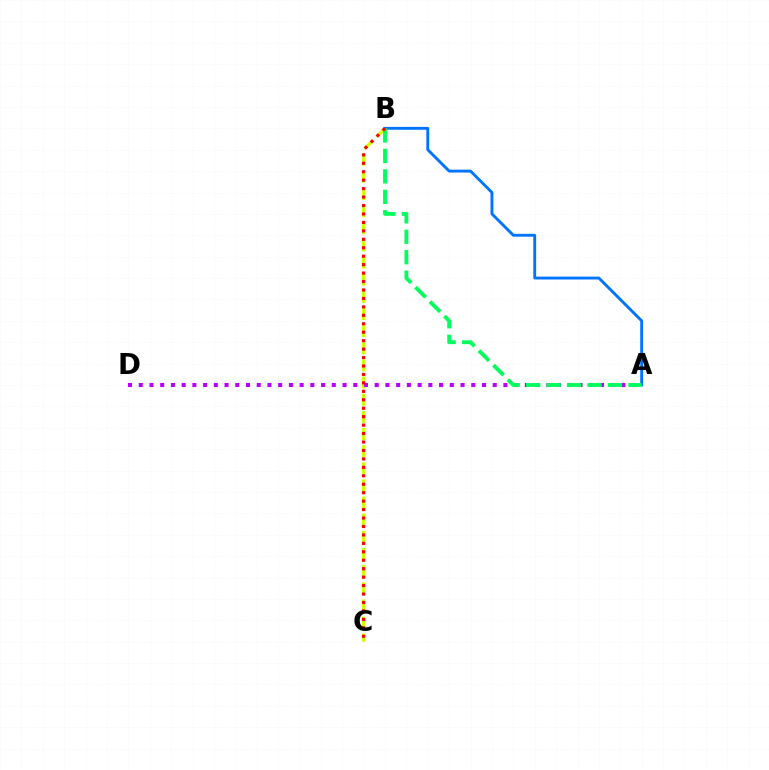{('B', 'C'): [{'color': '#d1ff00', 'line_style': 'dashed', 'thickness': 2.33}, {'color': '#ff0000', 'line_style': 'dotted', 'thickness': 2.29}], ('A', 'B'): [{'color': '#0074ff', 'line_style': 'solid', 'thickness': 2.06}, {'color': '#00ff5c', 'line_style': 'dashed', 'thickness': 2.78}], ('A', 'D'): [{'color': '#b900ff', 'line_style': 'dotted', 'thickness': 2.91}]}